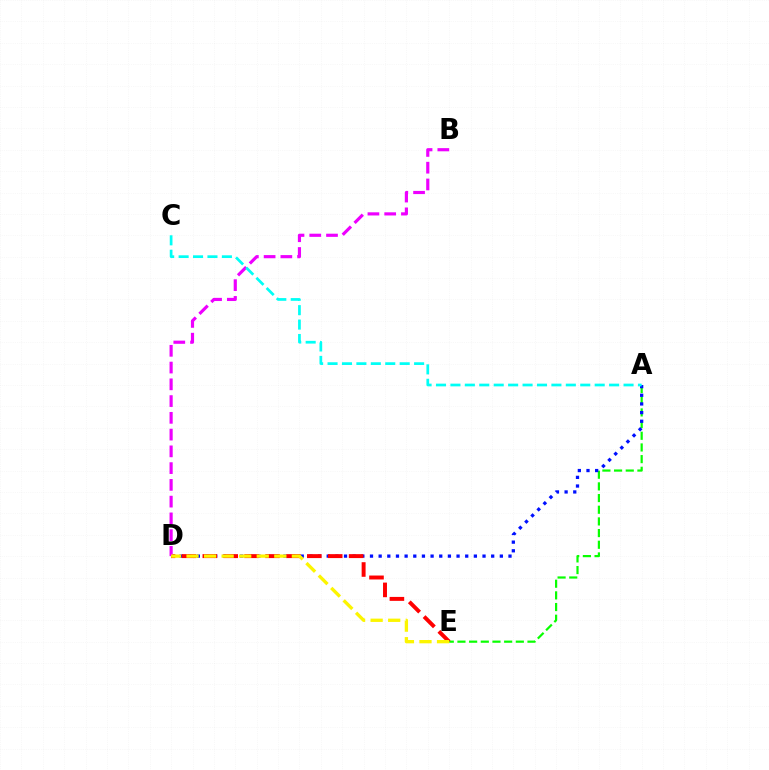{('A', 'E'): [{'color': '#08ff00', 'line_style': 'dashed', 'thickness': 1.59}], ('A', 'D'): [{'color': '#0010ff', 'line_style': 'dotted', 'thickness': 2.35}], ('D', 'E'): [{'color': '#ff0000', 'line_style': 'dashed', 'thickness': 2.84}, {'color': '#fcf500', 'line_style': 'dashed', 'thickness': 2.39}], ('B', 'D'): [{'color': '#ee00ff', 'line_style': 'dashed', 'thickness': 2.28}], ('A', 'C'): [{'color': '#00fff6', 'line_style': 'dashed', 'thickness': 1.96}]}